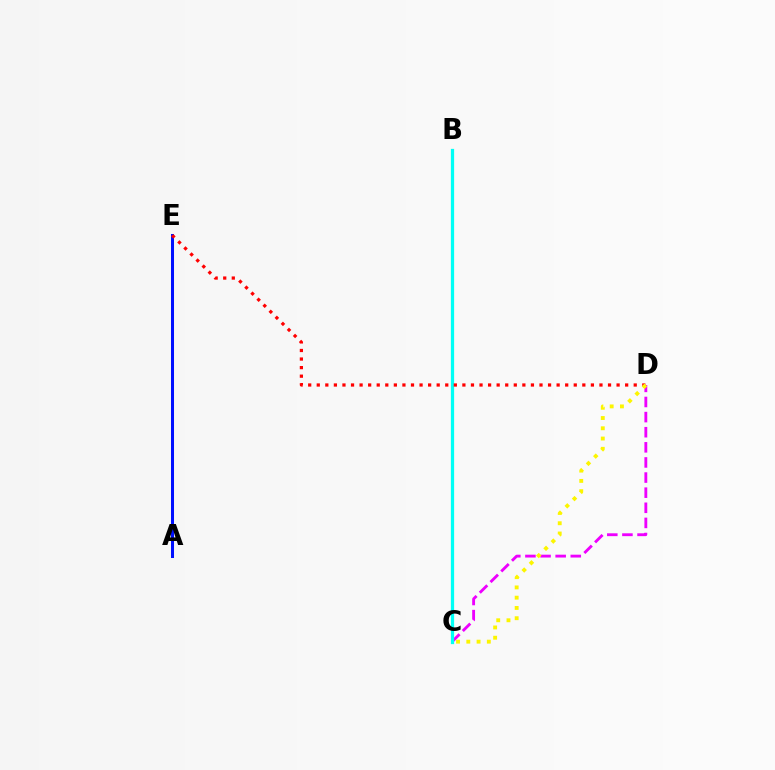{('A', 'E'): [{'color': '#0010ff', 'line_style': 'solid', 'thickness': 2.18}], ('B', 'C'): [{'color': '#08ff00', 'line_style': 'dashed', 'thickness': 1.81}, {'color': '#00fff6', 'line_style': 'solid', 'thickness': 2.33}], ('C', 'D'): [{'color': '#ee00ff', 'line_style': 'dashed', 'thickness': 2.05}, {'color': '#fcf500', 'line_style': 'dotted', 'thickness': 2.79}], ('D', 'E'): [{'color': '#ff0000', 'line_style': 'dotted', 'thickness': 2.33}]}